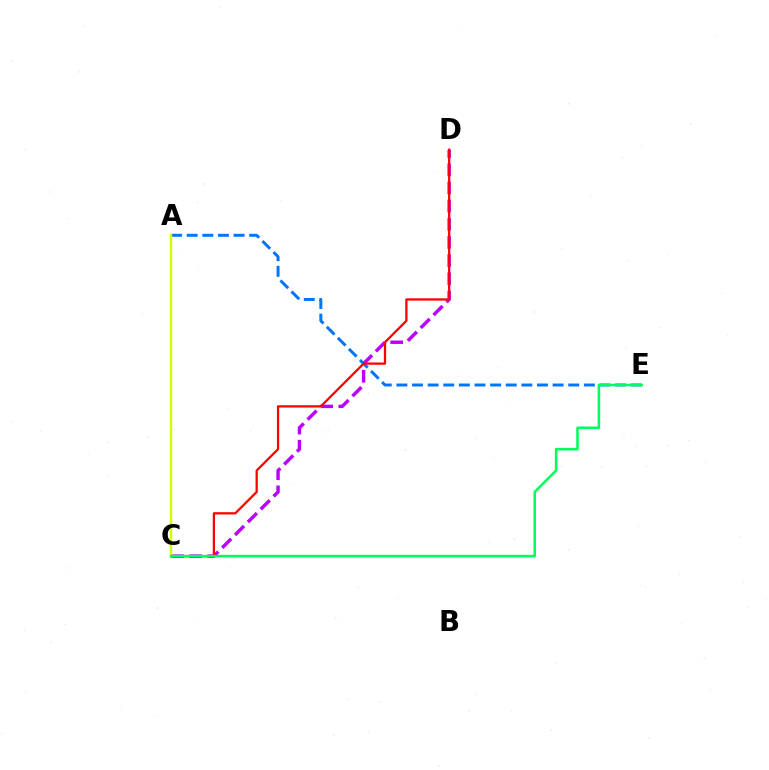{('C', 'D'): [{'color': '#b900ff', 'line_style': 'dashed', 'thickness': 2.47}, {'color': '#ff0000', 'line_style': 'solid', 'thickness': 1.63}], ('A', 'E'): [{'color': '#0074ff', 'line_style': 'dashed', 'thickness': 2.12}], ('A', 'C'): [{'color': '#d1ff00', 'line_style': 'solid', 'thickness': 1.73}], ('C', 'E'): [{'color': '#00ff5c', 'line_style': 'solid', 'thickness': 1.84}]}